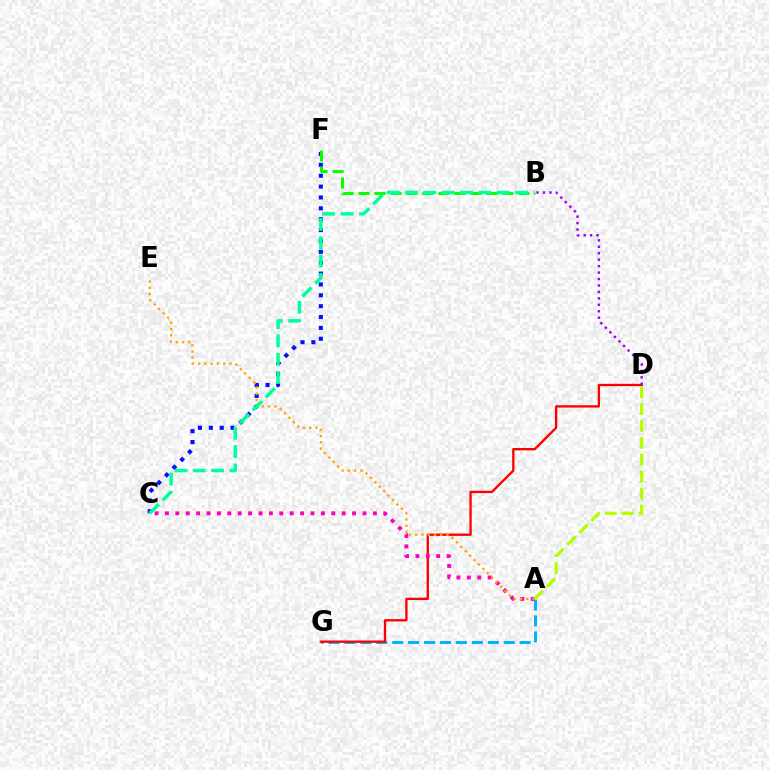{('A', 'G'): [{'color': '#00b5ff', 'line_style': 'dashed', 'thickness': 2.16}], ('D', 'G'): [{'color': '#ff0000', 'line_style': 'solid', 'thickness': 1.68}], ('C', 'F'): [{'color': '#0010ff', 'line_style': 'dotted', 'thickness': 2.95}], ('A', 'C'): [{'color': '#ff00bd', 'line_style': 'dotted', 'thickness': 2.83}], ('B', 'F'): [{'color': '#08ff00', 'line_style': 'dashed', 'thickness': 2.17}], ('A', 'E'): [{'color': '#ffa500', 'line_style': 'dotted', 'thickness': 1.7}], ('A', 'D'): [{'color': '#b3ff00', 'line_style': 'dashed', 'thickness': 2.29}], ('B', 'D'): [{'color': '#9b00ff', 'line_style': 'dotted', 'thickness': 1.75}], ('B', 'C'): [{'color': '#00ff9d', 'line_style': 'dashed', 'thickness': 2.49}]}